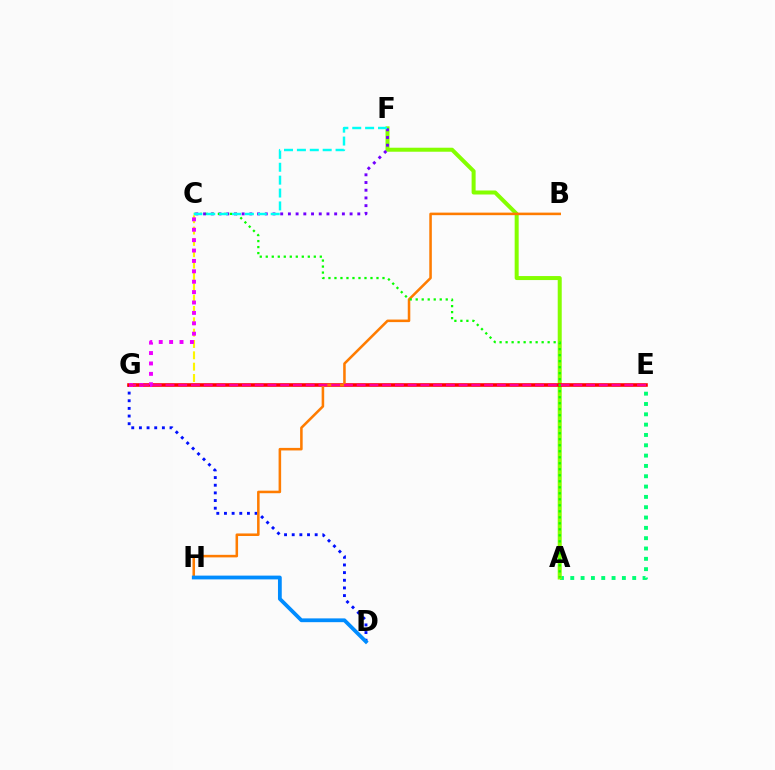{('A', 'E'): [{'color': '#00ff74', 'line_style': 'dotted', 'thickness': 2.8}], ('D', 'G'): [{'color': '#0010ff', 'line_style': 'dotted', 'thickness': 2.08}], ('C', 'G'): [{'color': '#fcf500', 'line_style': 'dashed', 'thickness': 1.54}, {'color': '#ee00ff', 'line_style': 'dotted', 'thickness': 2.82}], ('A', 'F'): [{'color': '#84ff00', 'line_style': 'solid', 'thickness': 2.89}], ('E', 'G'): [{'color': '#ff0000', 'line_style': 'solid', 'thickness': 2.58}, {'color': '#ff0094', 'line_style': 'dashed', 'thickness': 1.73}], ('B', 'H'): [{'color': '#ff7c00', 'line_style': 'solid', 'thickness': 1.83}], ('D', 'H'): [{'color': '#008cff', 'line_style': 'solid', 'thickness': 2.72}], ('C', 'F'): [{'color': '#7200ff', 'line_style': 'dotted', 'thickness': 2.09}, {'color': '#00fff6', 'line_style': 'dashed', 'thickness': 1.75}], ('A', 'C'): [{'color': '#08ff00', 'line_style': 'dotted', 'thickness': 1.63}]}